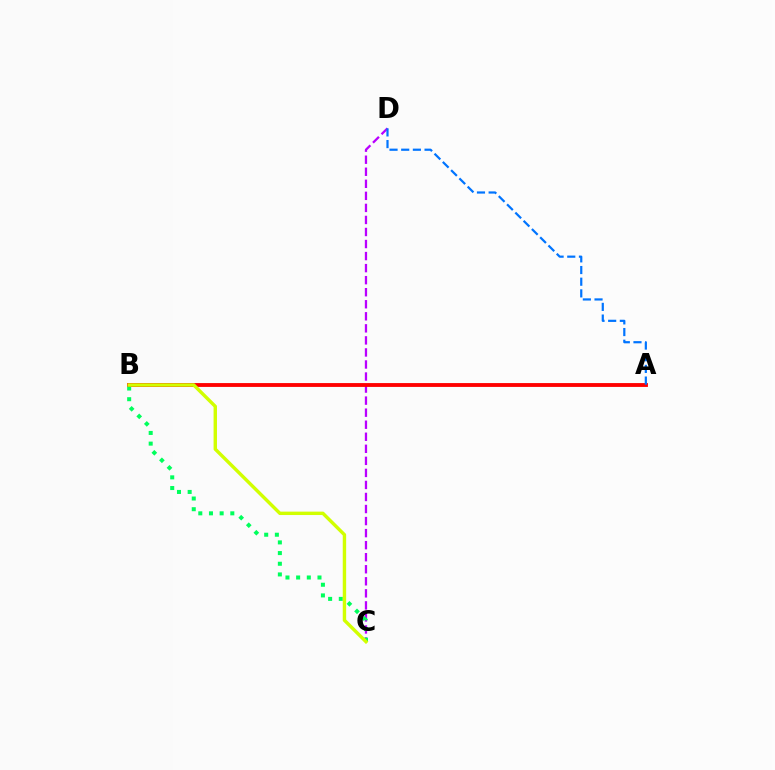{('C', 'D'): [{'color': '#b900ff', 'line_style': 'dashed', 'thickness': 1.64}], ('A', 'B'): [{'color': '#ff0000', 'line_style': 'solid', 'thickness': 2.77}], ('B', 'C'): [{'color': '#00ff5c', 'line_style': 'dotted', 'thickness': 2.9}, {'color': '#d1ff00', 'line_style': 'solid', 'thickness': 2.45}], ('A', 'D'): [{'color': '#0074ff', 'line_style': 'dashed', 'thickness': 1.59}]}